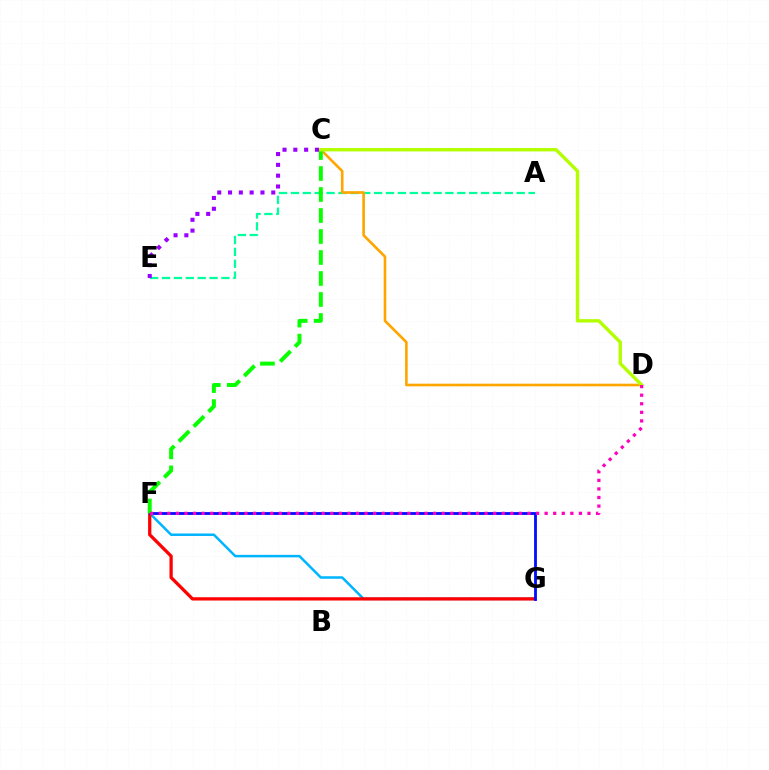{('F', 'G'): [{'color': '#00b5ff', 'line_style': 'solid', 'thickness': 1.8}, {'color': '#ff0000', 'line_style': 'solid', 'thickness': 2.36}, {'color': '#0010ff', 'line_style': 'solid', 'thickness': 2.03}], ('A', 'E'): [{'color': '#00ff9d', 'line_style': 'dashed', 'thickness': 1.61}], ('C', 'D'): [{'color': '#ffa500', 'line_style': 'solid', 'thickness': 1.89}, {'color': '#b3ff00', 'line_style': 'solid', 'thickness': 2.44}], ('C', 'F'): [{'color': '#08ff00', 'line_style': 'dashed', 'thickness': 2.85}], ('C', 'E'): [{'color': '#9b00ff', 'line_style': 'dotted', 'thickness': 2.94}], ('D', 'F'): [{'color': '#ff00bd', 'line_style': 'dotted', 'thickness': 2.33}]}